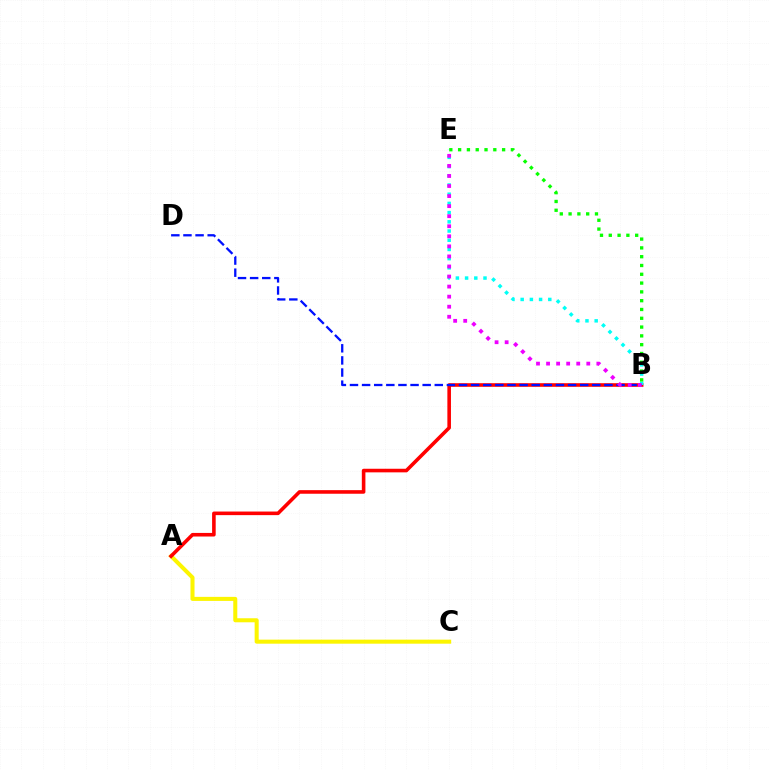{('A', 'C'): [{'color': '#fcf500', 'line_style': 'solid', 'thickness': 2.91}], ('A', 'B'): [{'color': '#ff0000', 'line_style': 'solid', 'thickness': 2.59}], ('B', 'E'): [{'color': '#00fff6', 'line_style': 'dotted', 'thickness': 2.5}, {'color': '#ee00ff', 'line_style': 'dotted', 'thickness': 2.73}, {'color': '#08ff00', 'line_style': 'dotted', 'thickness': 2.39}], ('B', 'D'): [{'color': '#0010ff', 'line_style': 'dashed', 'thickness': 1.65}]}